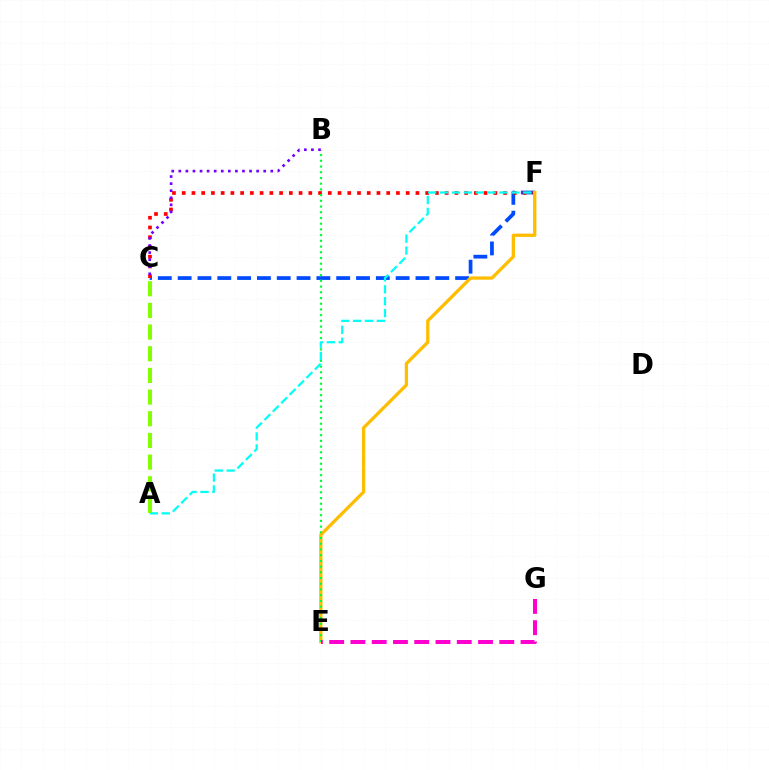{('C', 'F'): [{'color': '#004bff', 'line_style': 'dashed', 'thickness': 2.69}, {'color': '#ff0000', 'line_style': 'dotted', 'thickness': 2.65}], ('E', 'F'): [{'color': '#ffbd00', 'line_style': 'solid', 'thickness': 2.36}], ('B', 'E'): [{'color': '#00ff39', 'line_style': 'dotted', 'thickness': 1.55}], ('B', 'C'): [{'color': '#7200ff', 'line_style': 'dotted', 'thickness': 1.92}], ('A', 'F'): [{'color': '#00fff6', 'line_style': 'dashed', 'thickness': 1.62}], ('E', 'G'): [{'color': '#ff00cf', 'line_style': 'dashed', 'thickness': 2.89}], ('A', 'C'): [{'color': '#84ff00', 'line_style': 'dashed', 'thickness': 2.94}]}